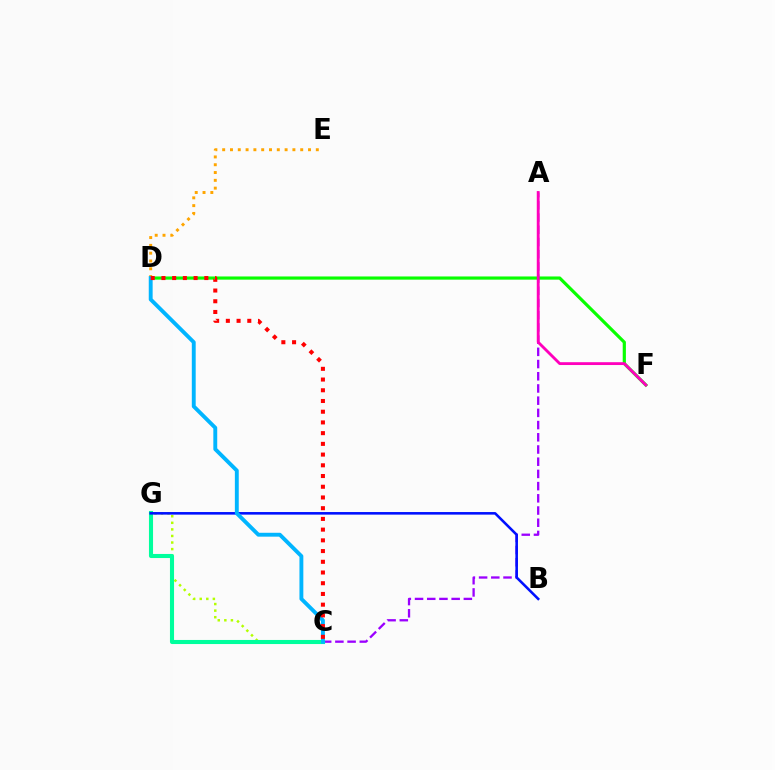{('C', 'G'): [{'color': '#b3ff00', 'line_style': 'dotted', 'thickness': 1.79}, {'color': '#00ff9d', 'line_style': 'solid', 'thickness': 2.94}], ('A', 'C'): [{'color': '#9b00ff', 'line_style': 'dashed', 'thickness': 1.66}], ('D', 'F'): [{'color': '#08ff00', 'line_style': 'solid', 'thickness': 2.29}], ('D', 'E'): [{'color': '#ffa500', 'line_style': 'dotted', 'thickness': 2.12}], ('B', 'G'): [{'color': '#0010ff', 'line_style': 'solid', 'thickness': 1.85}], ('C', 'D'): [{'color': '#00b5ff', 'line_style': 'solid', 'thickness': 2.8}, {'color': '#ff0000', 'line_style': 'dotted', 'thickness': 2.91}], ('A', 'F'): [{'color': '#ff00bd', 'line_style': 'solid', 'thickness': 2.05}]}